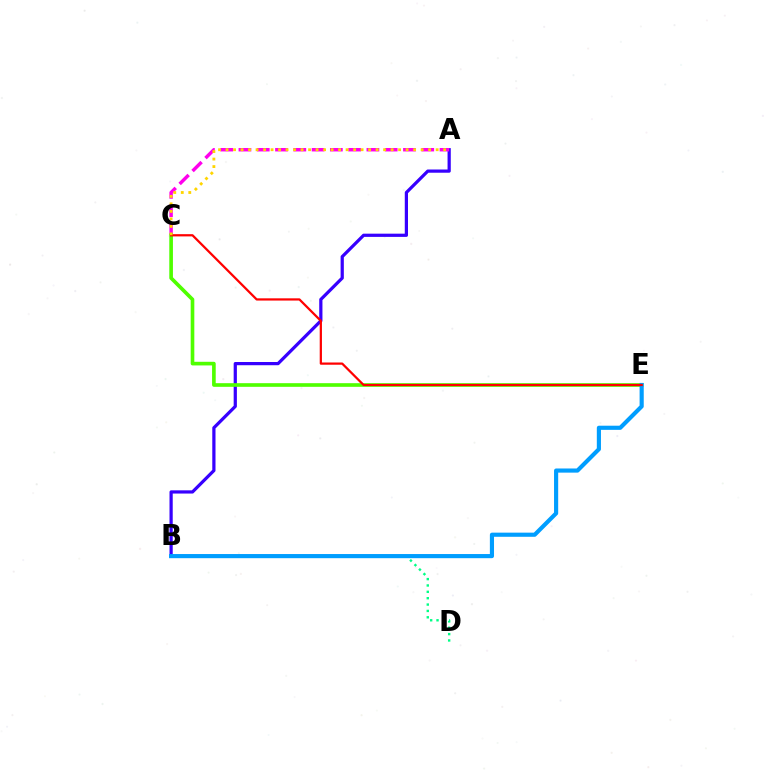{('B', 'D'): [{'color': '#00ff86', 'line_style': 'dotted', 'thickness': 1.73}], ('A', 'B'): [{'color': '#3700ff', 'line_style': 'solid', 'thickness': 2.32}], ('A', 'C'): [{'color': '#ff00ed', 'line_style': 'dashed', 'thickness': 2.48}, {'color': '#ffd500', 'line_style': 'dotted', 'thickness': 2.04}], ('C', 'E'): [{'color': '#4fff00', 'line_style': 'solid', 'thickness': 2.62}, {'color': '#ff0000', 'line_style': 'solid', 'thickness': 1.61}], ('B', 'E'): [{'color': '#009eff', 'line_style': 'solid', 'thickness': 2.98}]}